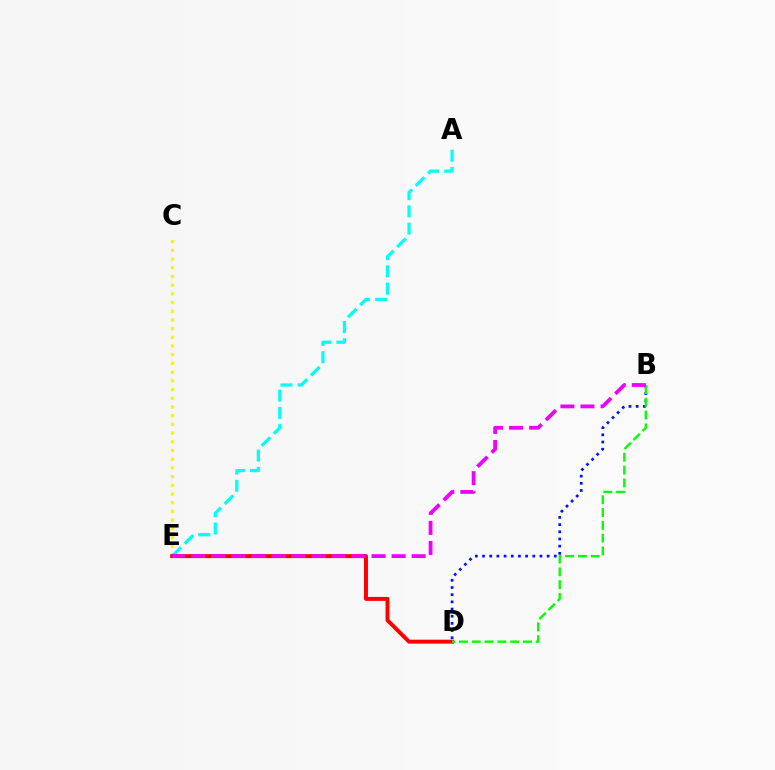{('C', 'E'): [{'color': '#fcf500', 'line_style': 'dotted', 'thickness': 2.36}], ('A', 'E'): [{'color': '#00fff6', 'line_style': 'dashed', 'thickness': 2.34}], ('D', 'E'): [{'color': '#ff0000', 'line_style': 'solid', 'thickness': 2.84}], ('B', 'D'): [{'color': '#0010ff', 'line_style': 'dotted', 'thickness': 1.95}, {'color': '#08ff00', 'line_style': 'dashed', 'thickness': 1.74}], ('B', 'E'): [{'color': '#ee00ff', 'line_style': 'dashed', 'thickness': 2.73}]}